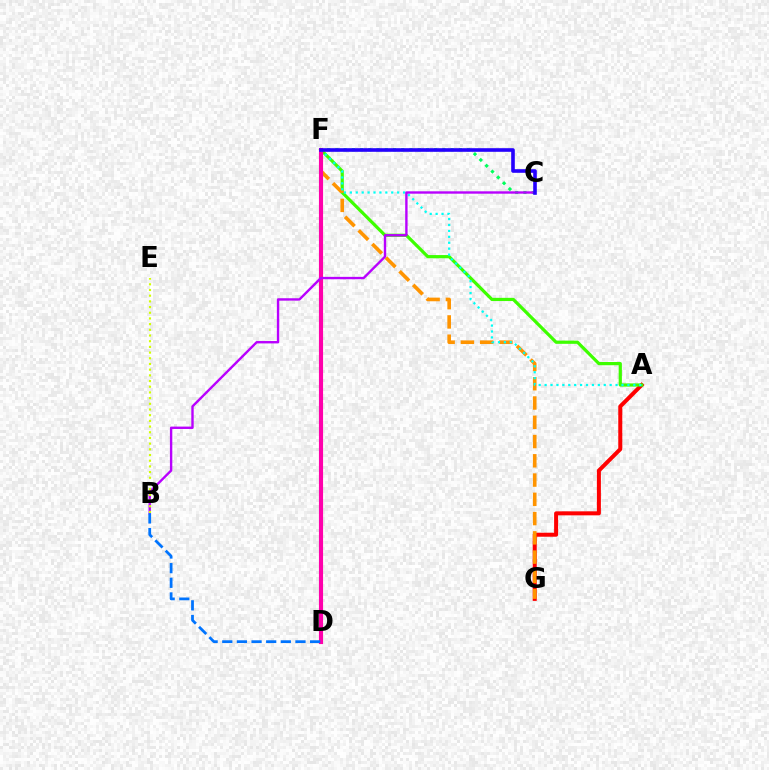{('C', 'F'): [{'color': '#00ff5c', 'line_style': 'dotted', 'thickness': 2.24}, {'color': '#2500ff', 'line_style': 'solid', 'thickness': 2.6}], ('A', 'G'): [{'color': '#ff0000', 'line_style': 'solid', 'thickness': 2.88}], ('A', 'F'): [{'color': '#3dff00', 'line_style': 'solid', 'thickness': 2.31}, {'color': '#00fff6', 'line_style': 'dotted', 'thickness': 1.61}], ('F', 'G'): [{'color': '#ff9400', 'line_style': 'dashed', 'thickness': 2.62}], ('D', 'F'): [{'color': '#ff00ac', 'line_style': 'solid', 'thickness': 2.97}], ('B', 'C'): [{'color': '#b900ff', 'line_style': 'solid', 'thickness': 1.72}], ('B', 'E'): [{'color': '#d1ff00', 'line_style': 'dotted', 'thickness': 1.55}], ('B', 'D'): [{'color': '#0074ff', 'line_style': 'dashed', 'thickness': 1.99}]}